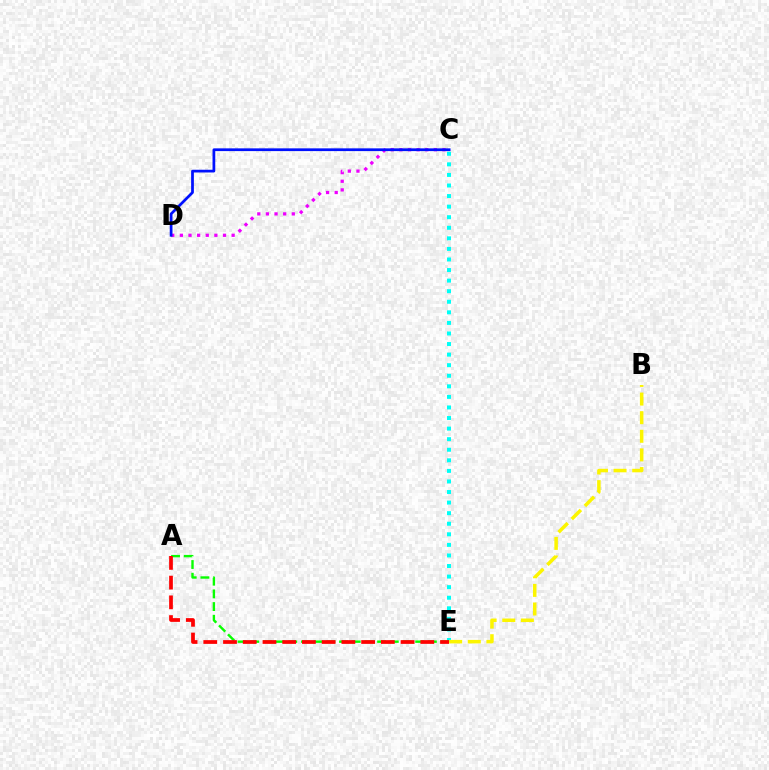{('C', 'E'): [{'color': '#00fff6', 'line_style': 'dotted', 'thickness': 2.87}], ('A', 'E'): [{'color': '#08ff00', 'line_style': 'dashed', 'thickness': 1.72}, {'color': '#ff0000', 'line_style': 'dashed', 'thickness': 2.68}], ('C', 'D'): [{'color': '#ee00ff', 'line_style': 'dotted', 'thickness': 2.34}, {'color': '#0010ff', 'line_style': 'solid', 'thickness': 1.97}], ('B', 'E'): [{'color': '#fcf500', 'line_style': 'dashed', 'thickness': 2.53}]}